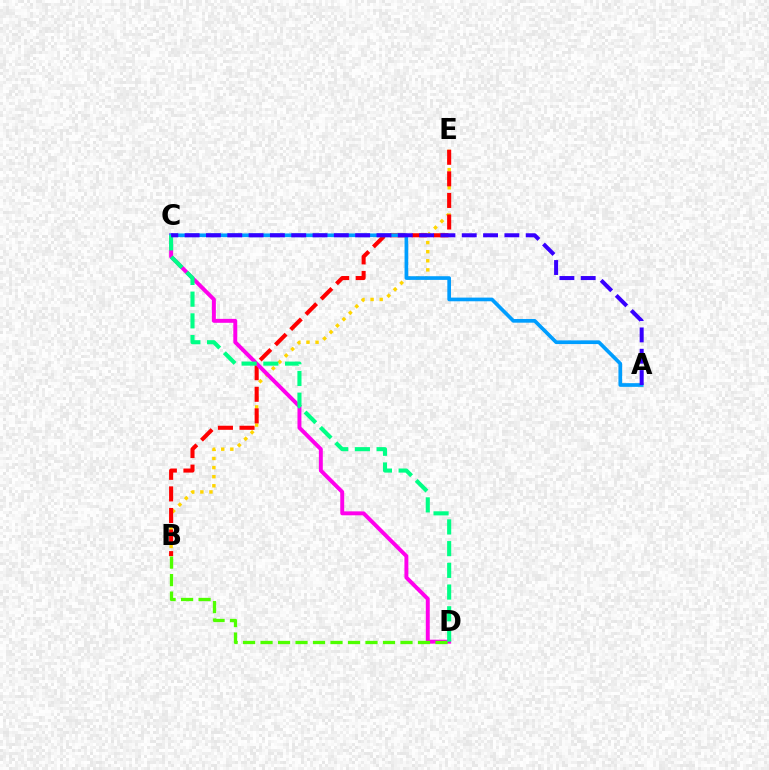{('B', 'E'): [{'color': '#ffd500', 'line_style': 'dotted', 'thickness': 2.47}, {'color': '#ff0000', 'line_style': 'dashed', 'thickness': 2.93}], ('C', 'D'): [{'color': '#ff00ed', 'line_style': 'solid', 'thickness': 2.83}, {'color': '#00ff86', 'line_style': 'dashed', 'thickness': 2.95}], ('A', 'C'): [{'color': '#009eff', 'line_style': 'solid', 'thickness': 2.65}, {'color': '#3700ff', 'line_style': 'dashed', 'thickness': 2.9}], ('B', 'D'): [{'color': '#4fff00', 'line_style': 'dashed', 'thickness': 2.38}]}